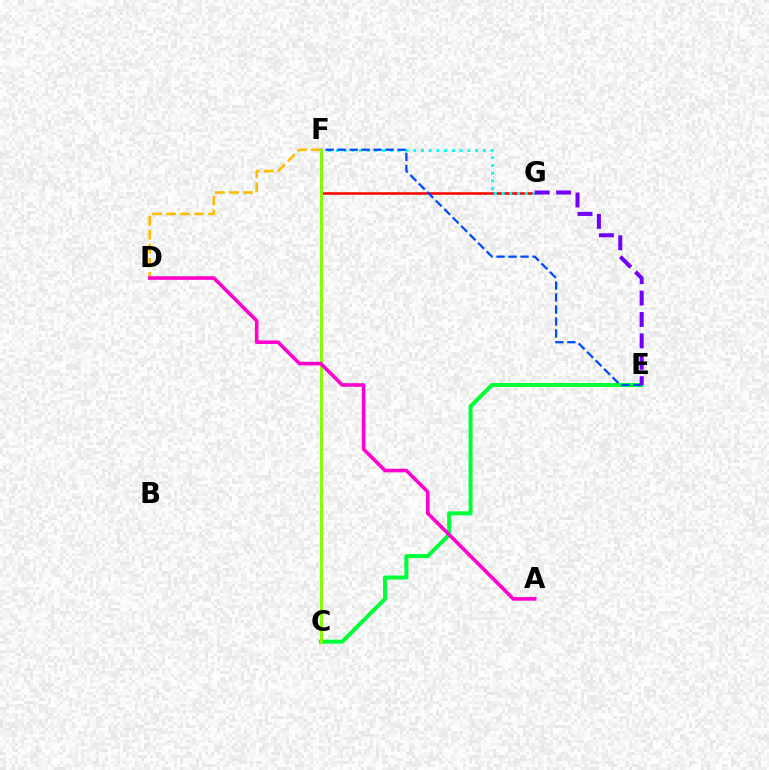{('F', 'G'): [{'color': '#ff0000', 'line_style': 'solid', 'thickness': 1.83}, {'color': '#00fff6', 'line_style': 'dotted', 'thickness': 2.1}], ('C', 'E'): [{'color': '#00ff39', 'line_style': 'solid', 'thickness': 2.9}], ('D', 'F'): [{'color': '#ffbd00', 'line_style': 'dashed', 'thickness': 1.91}], ('E', 'F'): [{'color': '#004bff', 'line_style': 'dashed', 'thickness': 1.63}], ('E', 'G'): [{'color': '#7200ff', 'line_style': 'dashed', 'thickness': 2.91}], ('C', 'F'): [{'color': '#84ff00', 'line_style': 'solid', 'thickness': 2.12}], ('A', 'D'): [{'color': '#ff00cf', 'line_style': 'solid', 'thickness': 2.59}]}